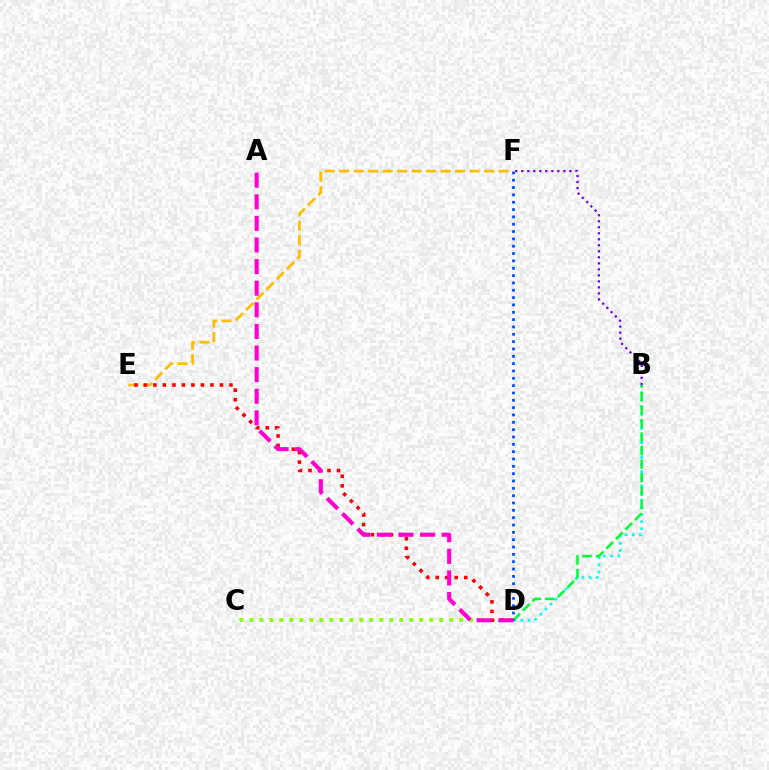{('B', 'D'): [{'color': '#00fff6', 'line_style': 'dotted', 'thickness': 1.95}, {'color': '#00ff39', 'line_style': 'dashed', 'thickness': 1.84}], ('C', 'D'): [{'color': '#84ff00', 'line_style': 'dotted', 'thickness': 2.71}], ('B', 'F'): [{'color': '#7200ff', 'line_style': 'dotted', 'thickness': 1.63}], ('E', 'F'): [{'color': '#ffbd00', 'line_style': 'dashed', 'thickness': 1.97}], ('D', 'E'): [{'color': '#ff0000', 'line_style': 'dotted', 'thickness': 2.58}], ('D', 'F'): [{'color': '#004bff', 'line_style': 'dotted', 'thickness': 1.99}], ('A', 'D'): [{'color': '#ff00cf', 'line_style': 'dashed', 'thickness': 2.94}]}